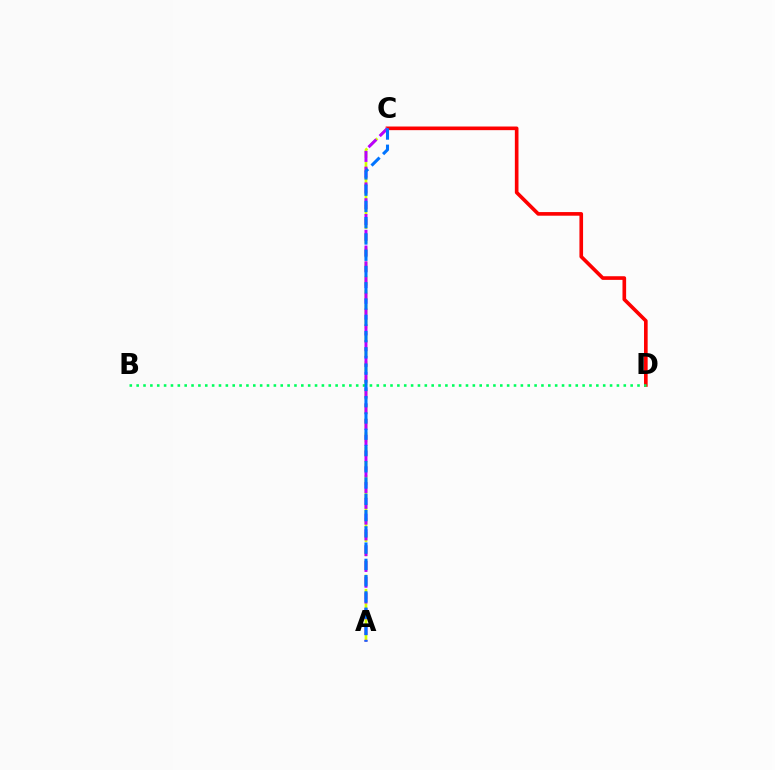{('C', 'D'): [{'color': '#ff0000', 'line_style': 'solid', 'thickness': 2.62}], ('A', 'C'): [{'color': '#d1ff00', 'line_style': 'dashed', 'thickness': 1.93}, {'color': '#b900ff', 'line_style': 'dashed', 'thickness': 2.14}, {'color': '#0074ff', 'line_style': 'dashed', 'thickness': 2.21}], ('B', 'D'): [{'color': '#00ff5c', 'line_style': 'dotted', 'thickness': 1.86}]}